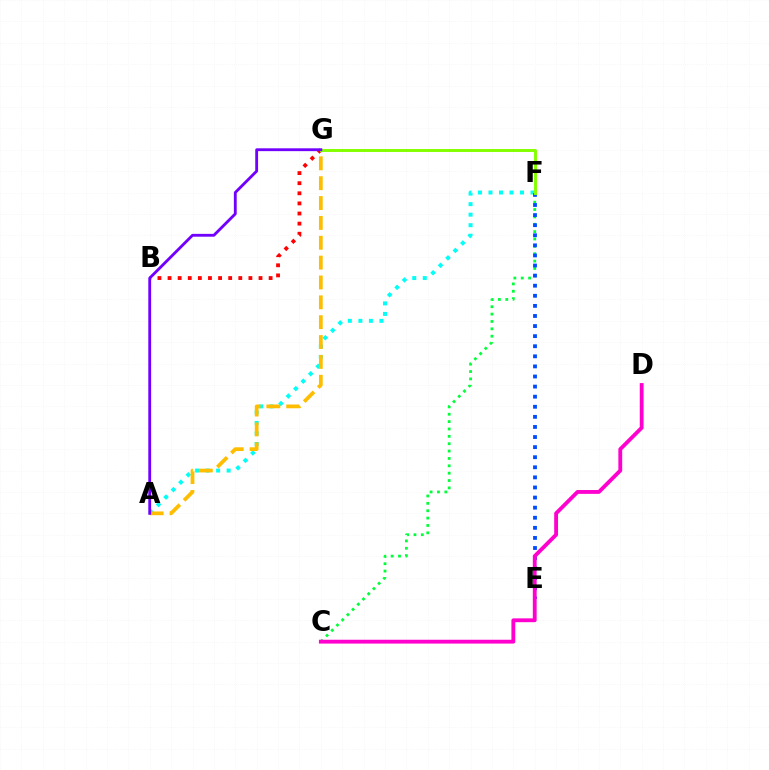{('A', 'F'): [{'color': '#00fff6', 'line_style': 'dotted', 'thickness': 2.86}], ('A', 'G'): [{'color': '#ffbd00', 'line_style': 'dashed', 'thickness': 2.7}, {'color': '#7200ff', 'line_style': 'solid', 'thickness': 2.04}], ('C', 'F'): [{'color': '#00ff39', 'line_style': 'dotted', 'thickness': 2.0}], ('B', 'G'): [{'color': '#ff0000', 'line_style': 'dotted', 'thickness': 2.75}], ('E', 'F'): [{'color': '#004bff', 'line_style': 'dotted', 'thickness': 2.74}], ('F', 'G'): [{'color': '#84ff00', 'line_style': 'solid', 'thickness': 2.11}], ('C', 'D'): [{'color': '#ff00cf', 'line_style': 'solid', 'thickness': 2.76}]}